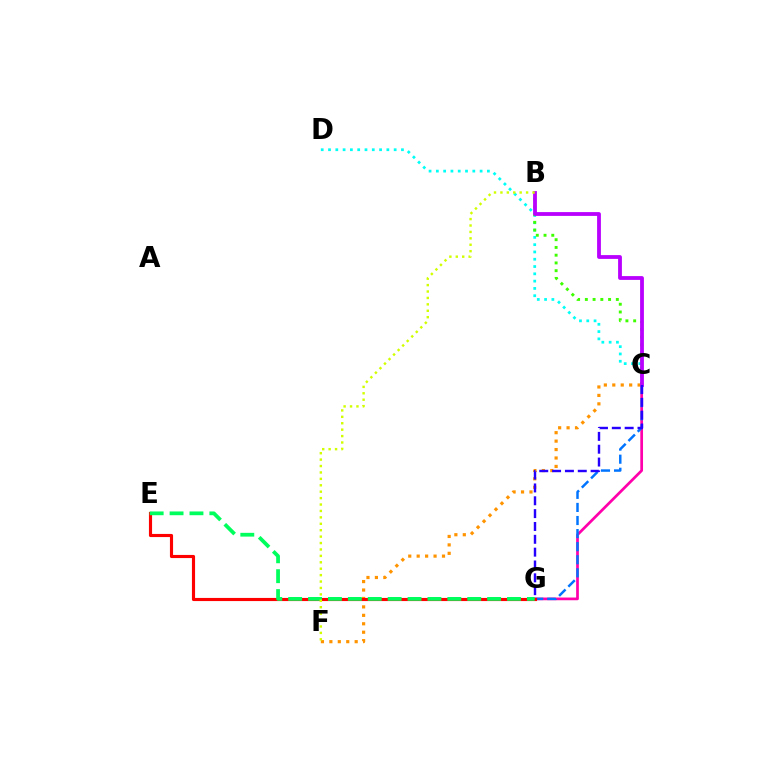{('C', 'D'): [{'color': '#00fff6', 'line_style': 'dotted', 'thickness': 1.98}], ('C', 'G'): [{'color': '#ff00ac', 'line_style': 'solid', 'thickness': 1.96}, {'color': '#0074ff', 'line_style': 'dashed', 'thickness': 1.78}, {'color': '#2500ff', 'line_style': 'dashed', 'thickness': 1.74}], ('C', 'F'): [{'color': '#ff9400', 'line_style': 'dotted', 'thickness': 2.29}], ('B', 'C'): [{'color': '#3dff00', 'line_style': 'dotted', 'thickness': 2.1}, {'color': '#b900ff', 'line_style': 'solid', 'thickness': 2.74}], ('E', 'G'): [{'color': '#ff0000', 'line_style': 'solid', 'thickness': 2.26}, {'color': '#00ff5c', 'line_style': 'dashed', 'thickness': 2.7}], ('B', 'F'): [{'color': '#d1ff00', 'line_style': 'dotted', 'thickness': 1.74}]}